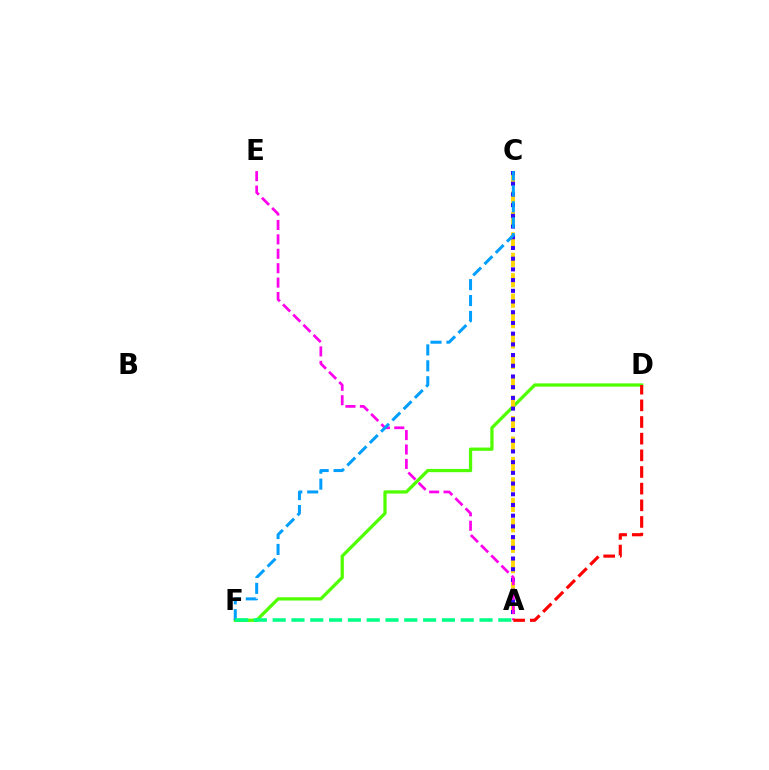{('D', 'F'): [{'color': '#4fff00', 'line_style': 'solid', 'thickness': 2.34}], ('A', 'C'): [{'color': '#ffd500', 'line_style': 'dashed', 'thickness': 2.77}, {'color': '#3700ff', 'line_style': 'dotted', 'thickness': 2.91}], ('A', 'E'): [{'color': '#ff00ed', 'line_style': 'dashed', 'thickness': 1.96}], ('A', 'D'): [{'color': '#ff0000', 'line_style': 'dashed', 'thickness': 2.26}], ('C', 'F'): [{'color': '#009eff', 'line_style': 'dashed', 'thickness': 2.16}], ('A', 'F'): [{'color': '#00ff86', 'line_style': 'dashed', 'thickness': 2.55}]}